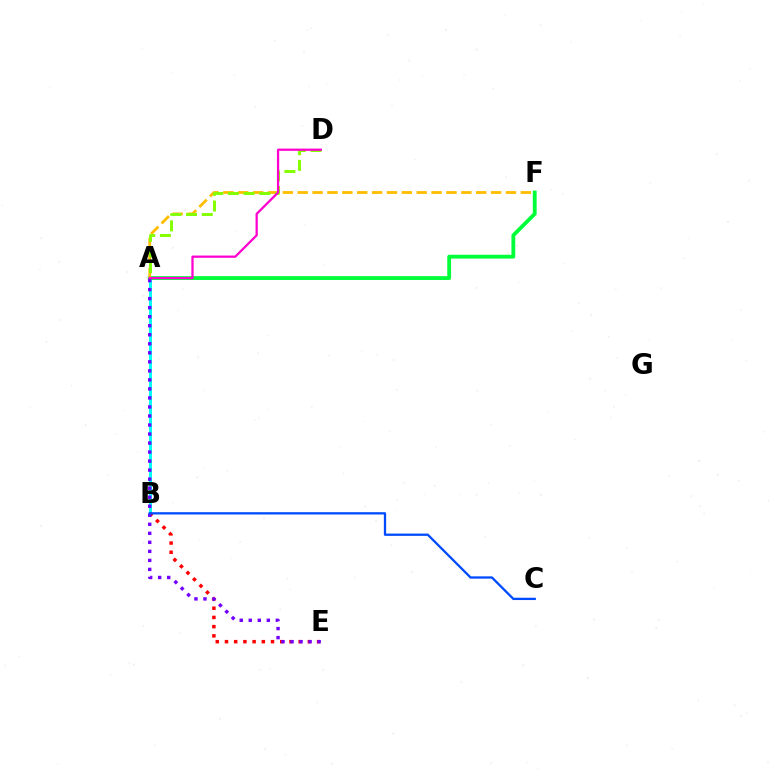{('A', 'B'): [{'color': '#00fff6', 'line_style': 'solid', 'thickness': 2.17}], ('B', 'E'): [{'color': '#ff0000', 'line_style': 'dotted', 'thickness': 2.5}], ('A', 'F'): [{'color': '#00ff39', 'line_style': 'solid', 'thickness': 2.75}, {'color': '#ffbd00', 'line_style': 'dashed', 'thickness': 2.02}], ('A', 'D'): [{'color': '#84ff00', 'line_style': 'dashed', 'thickness': 2.13}, {'color': '#ff00cf', 'line_style': 'solid', 'thickness': 1.63}], ('A', 'E'): [{'color': '#7200ff', 'line_style': 'dotted', 'thickness': 2.45}], ('B', 'C'): [{'color': '#004bff', 'line_style': 'solid', 'thickness': 1.65}]}